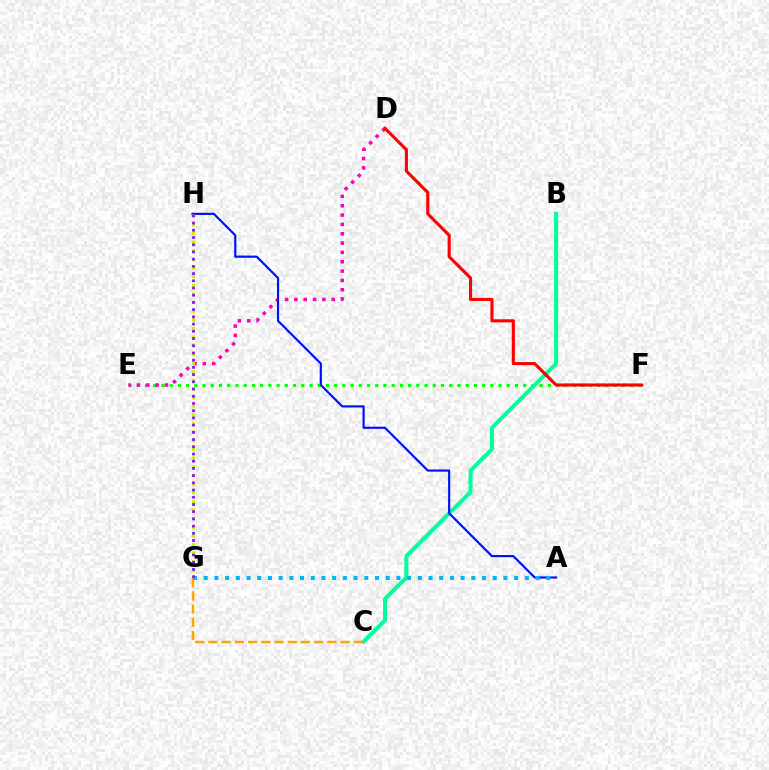{('E', 'F'): [{'color': '#08ff00', 'line_style': 'dotted', 'thickness': 2.23}], ('D', 'E'): [{'color': '#ff00bd', 'line_style': 'dotted', 'thickness': 2.54}], ('B', 'C'): [{'color': '#00ff9d', 'line_style': 'solid', 'thickness': 2.9}], ('A', 'H'): [{'color': '#0010ff', 'line_style': 'solid', 'thickness': 1.56}], ('G', 'H'): [{'color': '#b3ff00', 'line_style': 'dotted', 'thickness': 2.35}, {'color': '#9b00ff', 'line_style': 'dotted', 'thickness': 1.96}], ('D', 'F'): [{'color': '#ff0000', 'line_style': 'solid', 'thickness': 2.24}], ('C', 'G'): [{'color': '#ffa500', 'line_style': 'dashed', 'thickness': 1.8}], ('A', 'G'): [{'color': '#00b5ff', 'line_style': 'dotted', 'thickness': 2.91}]}